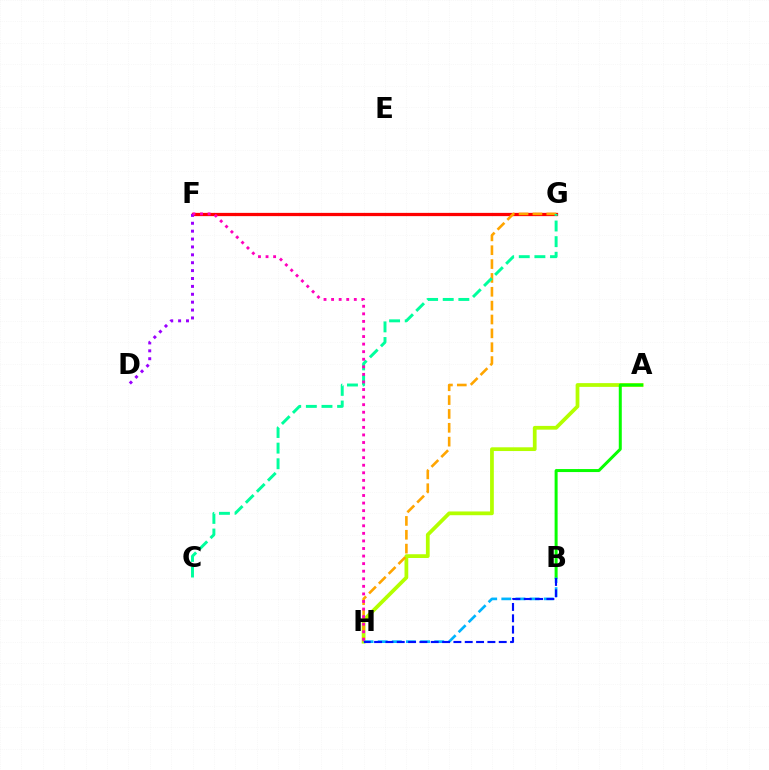{('F', 'G'): [{'color': '#ff0000', 'line_style': 'solid', 'thickness': 2.34}], ('A', 'H'): [{'color': '#b3ff00', 'line_style': 'solid', 'thickness': 2.7}], ('G', 'H'): [{'color': '#ffa500', 'line_style': 'dashed', 'thickness': 1.88}], ('A', 'B'): [{'color': '#08ff00', 'line_style': 'solid', 'thickness': 2.16}], ('B', 'H'): [{'color': '#00b5ff', 'line_style': 'dashed', 'thickness': 1.92}, {'color': '#0010ff', 'line_style': 'dashed', 'thickness': 1.54}], ('C', 'G'): [{'color': '#00ff9d', 'line_style': 'dashed', 'thickness': 2.12}], ('D', 'F'): [{'color': '#9b00ff', 'line_style': 'dotted', 'thickness': 2.14}], ('F', 'H'): [{'color': '#ff00bd', 'line_style': 'dotted', 'thickness': 2.06}]}